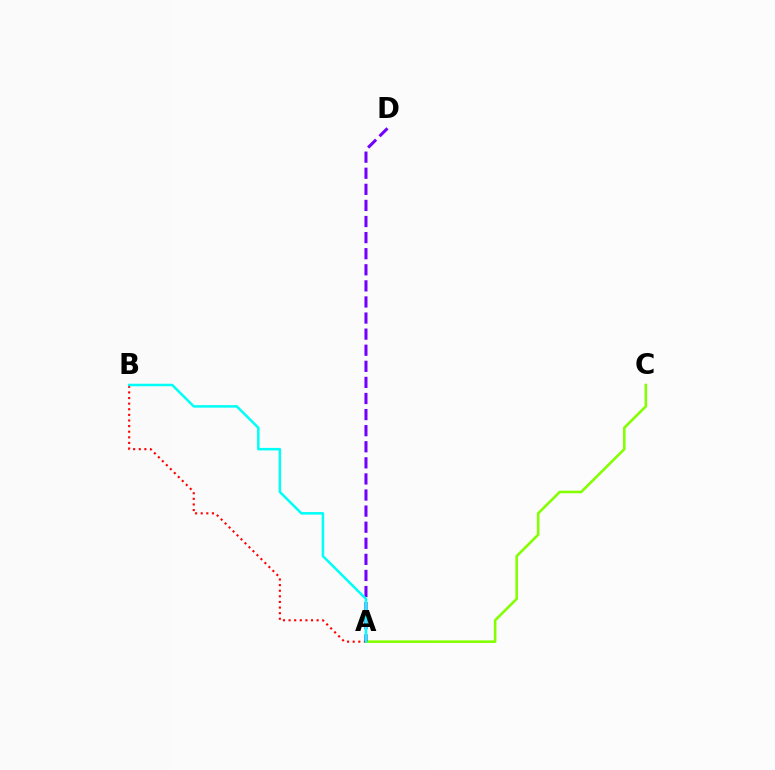{('A', 'C'): [{'color': '#84ff00', 'line_style': 'solid', 'thickness': 1.86}], ('A', 'D'): [{'color': '#7200ff', 'line_style': 'dashed', 'thickness': 2.19}], ('A', 'B'): [{'color': '#ff0000', 'line_style': 'dotted', 'thickness': 1.52}, {'color': '#00fff6', 'line_style': 'solid', 'thickness': 1.82}]}